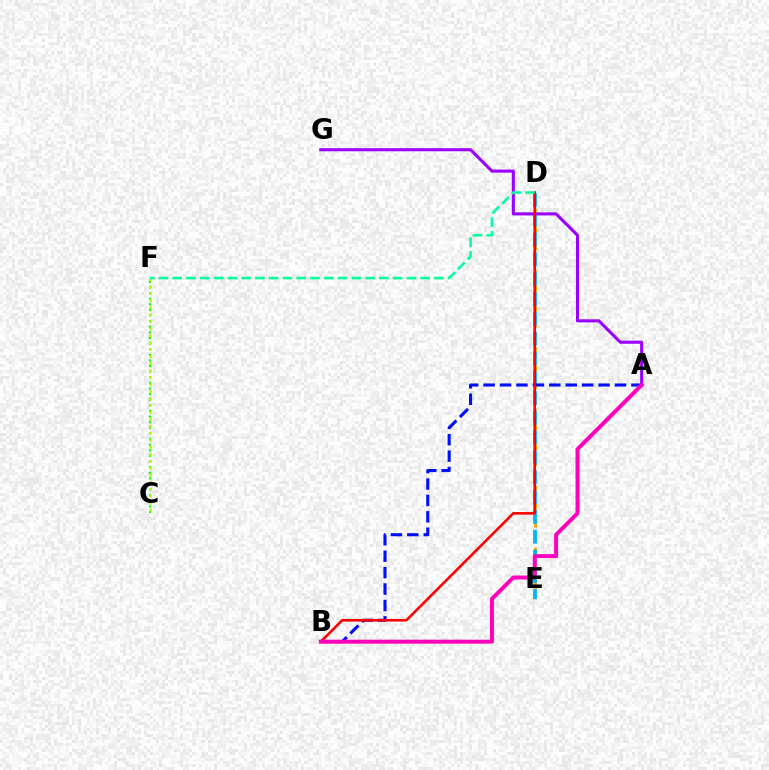{('D', 'E'): [{'color': '#ffa500', 'line_style': 'dashed', 'thickness': 2.09}, {'color': '#00b5ff', 'line_style': 'dashed', 'thickness': 2.69}], ('C', 'F'): [{'color': '#08ff00', 'line_style': 'dotted', 'thickness': 1.52}, {'color': '#b3ff00', 'line_style': 'dotted', 'thickness': 1.9}], ('A', 'G'): [{'color': '#9b00ff', 'line_style': 'solid', 'thickness': 2.21}], ('A', 'B'): [{'color': '#0010ff', 'line_style': 'dashed', 'thickness': 2.23}, {'color': '#ff00bd', 'line_style': 'solid', 'thickness': 2.86}], ('B', 'D'): [{'color': '#ff0000', 'line_style': 'solid', 'thickness': 1.87}], ('D', 'F'): [{'color': '#00ff9d', 'line_style': 'dashed', 'thickness': 1.87}]}